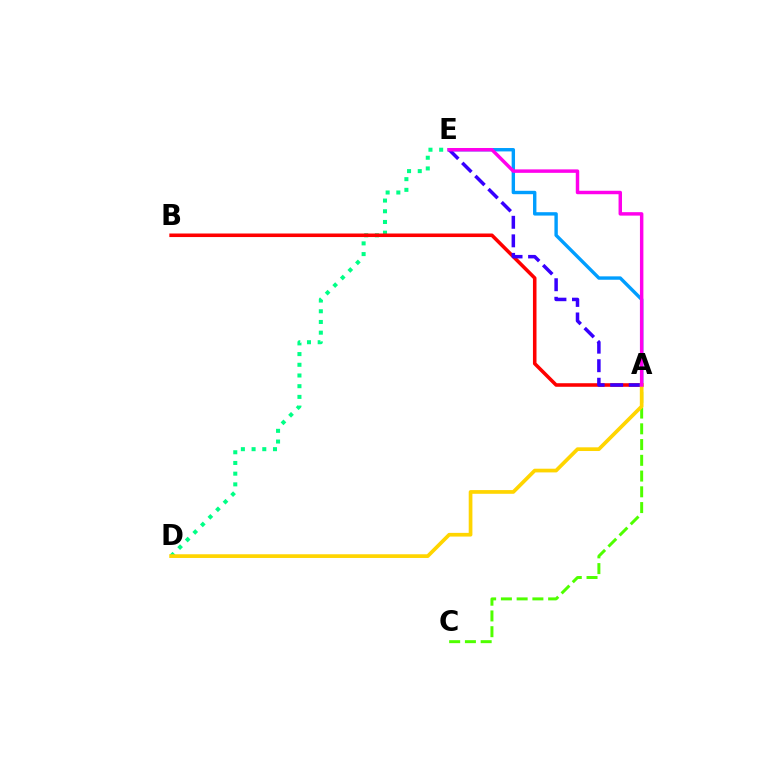{('A', 'E'): [{'color': '#009eff', 'line_style': 'solid', 'thickness': 2.44}, {'color': '#3700ff', 'line_style': 'dashed', 'thickness': 2.52}, {'color': '#ff00ed', 'line_style': 'solid', 'thickness': 2.49}], ('D', 'E'): [{'color': '#00ff86', 'line_style': 'dotted', 'thickness': 2.91}], ('A', 'C'): [{'color': '#4fff00', 'line_style': 'dashed', 'thickness': 2.14}], ('A', 'B'): [{'color': '#ff0000', 'line_style': 'solid', 'thickness': 2.56}], ('A', 'D'): [{'color': '#ffd500', 'line_style': 'solid', 'thickness': 2.66}]}